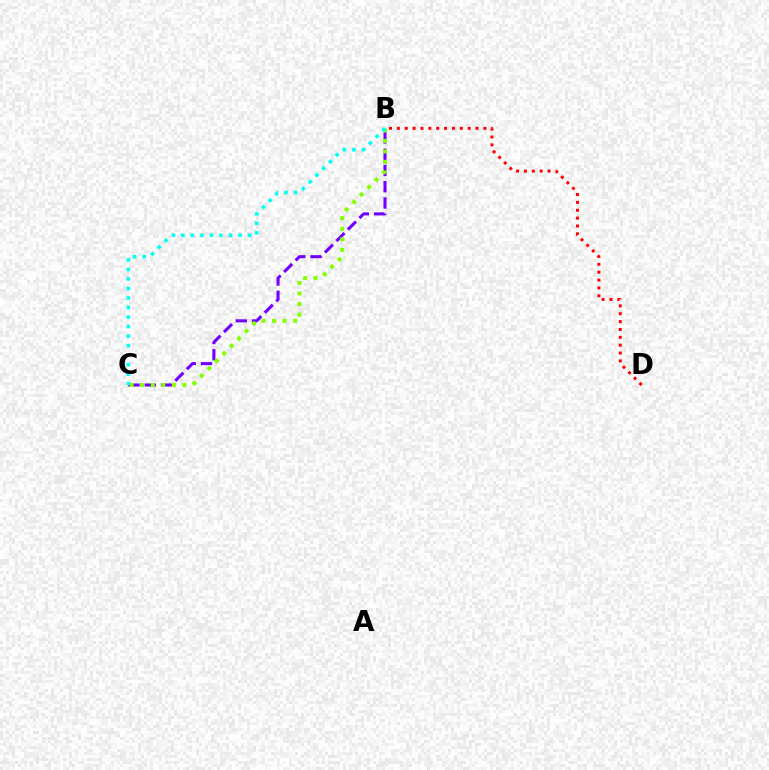{('B', 'C'): [{'color': '#7200ff', 'line_style': 'dashed', 'thickness': 2.21}, {'color': '#84ff00', 'line_style': 'dotted', 'thickness': 2.87}, {'color': '#00fff6', 'line_style': 'dotted', 'thickness': 2.59}], ('B', 'D'): [{'color': '#ff0000', 'line_style': 'dotted', 'thickness': 2.14}]}